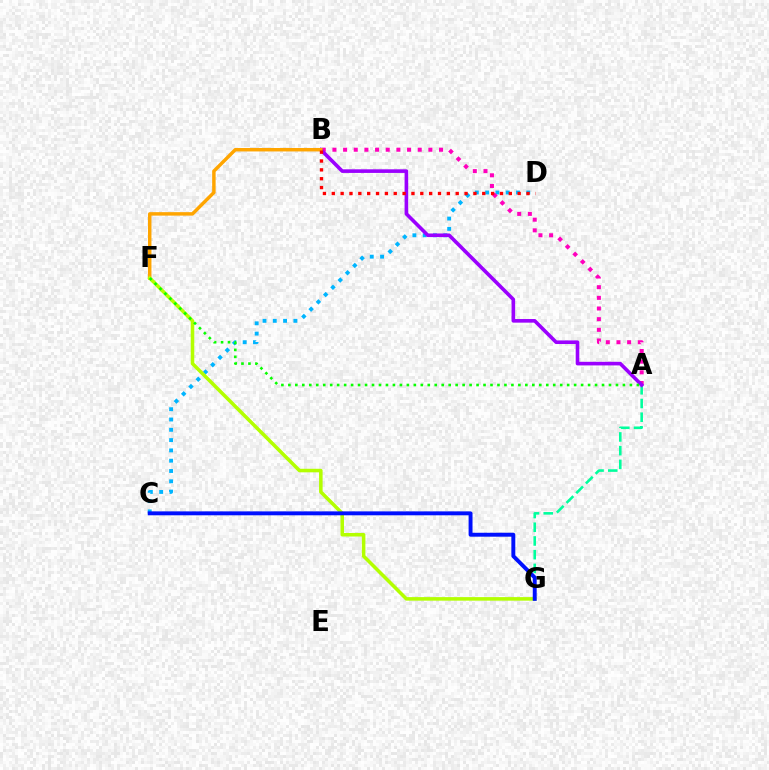{('A', 'G'): [{'color': '#00ff9d', 'line_style': 'dashed', 'thickness': 1.86}], ('C', 'D'): [{'color': '#00b5ff', 'line_style': 'dotted', 'thickness': 2.8}], ('A', 'B'): [{'color': '#ff00bd', 'line_style': 'dotted', 'thickness': 2.9}, {'color': '#9b00ff', 'line_style': 'solid', 'thickness': 2.6}], ('B', 'F'): [{'color': '#ffa500', 'line_style': 'solid', 'thickness': 2.49}], ('B', 'D'): [{'color': '#ff0000', 'line_style': 'dotted', 'thickness': 2.41}], ('F', 'G'): [{'color': '#b3ff00', 'line_style': 'solid', 'thickness': 2.55}], ('C', 'G'): [{'color': '#0010ff', 'line_style': 'solid', 'thickness': 2.82}], ('A', 'F'): [{'color': '#08ff00', 'line_style': 'dotted', 'thickness': 1.89}]}